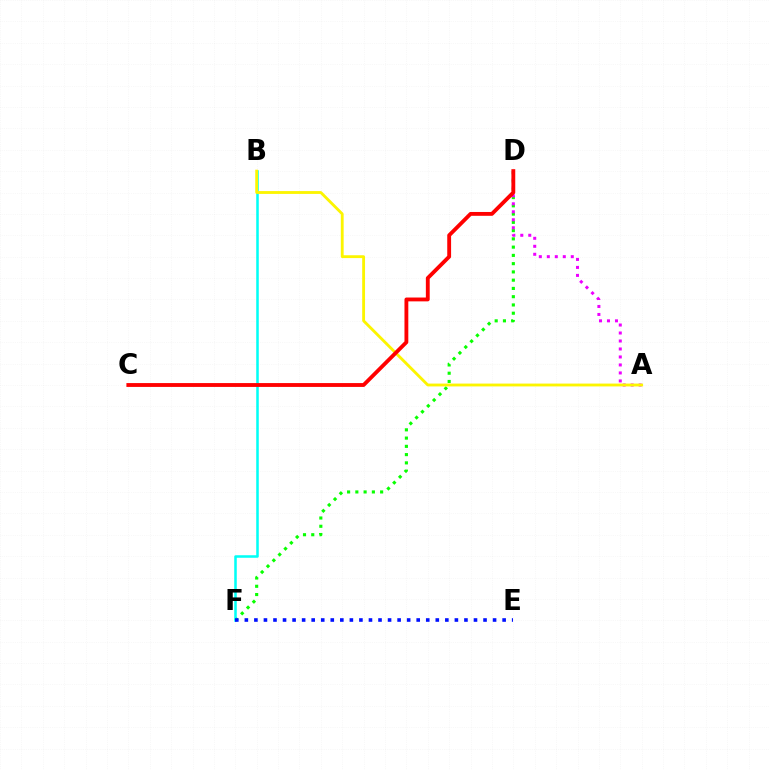{('D', 'F'): [{'color': '#08ff00', 'line_style': 'dotted', 'thickness': 2.24}], ('B', 'F'): [{'color': '#00fff6', 'line_style': 'solid', 'thickness': 1.83}], ('E', 'F'): [{'color': '#0010ff', 'line_style': 'dotted', 'thickness': 2.59}], ('A', 'D'): [{'color': '#ee00ff', 'line_style': 'dotted', 'thickness': 2.17}], ('A', 'B'): [{'color': '#fcf500', 'line_style': 'solid', 'thickness': 2.04}], ('C', 'D'): [{'color': '#ff0000', 'line_style': 'solid', 'thickness': 2.77}]}